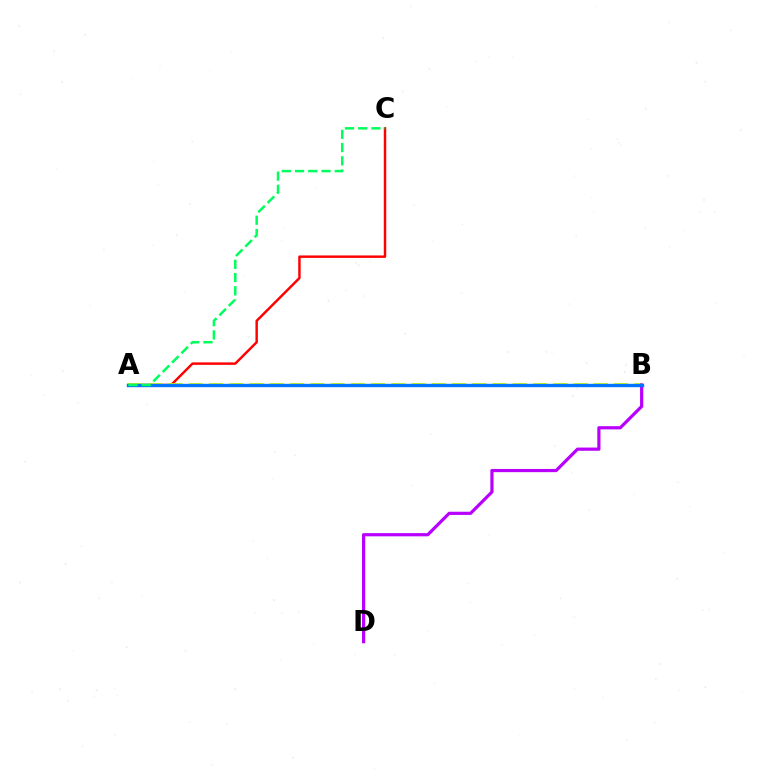{('A', 'C'): [{'color': '#ff0000', 'line_style': 'solid', 'thickness': 1.76}, {'color': '#00ff5c', 'line_style': 'dashed', 'thickness': 1.8}], ('A', 'B'): [{'color': '#d1ff00', 'line_style': 'dashed', 'thickness': 2.75}, {'color': '#0074ff', 'line_style': 'solid', 'thickness': 2.43}], ('B', 'D'): [{'color': '#b900ff', 'line_style': 'solid', 'thickness': 2.3}]}